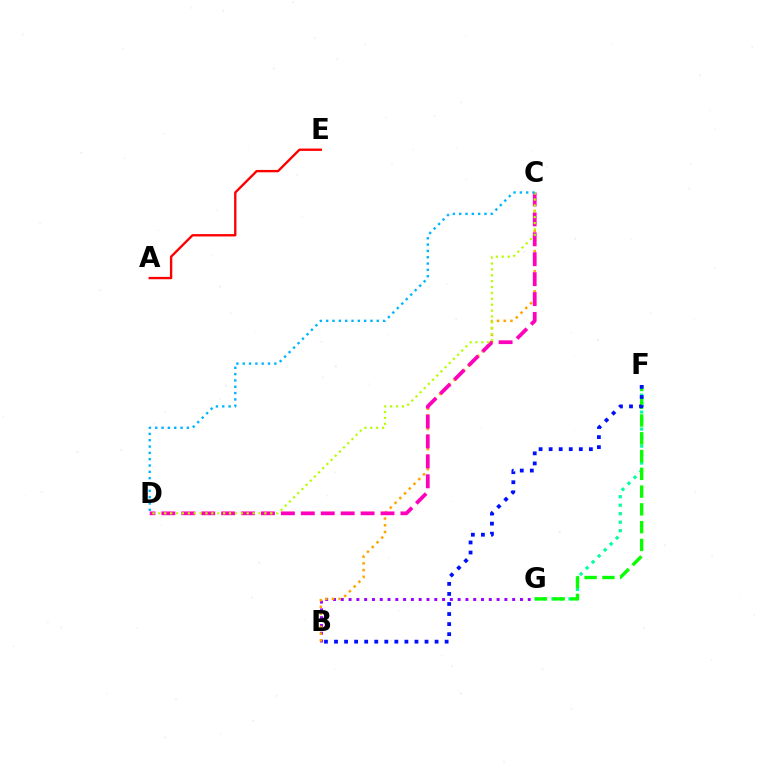{('B', 'G'): [{'color': '#9b00ff', 'line_style': 'dotted', 'thickness': 2.12}], ('A', 'E'): [{'color': '#ff0000', 'line_style': 'solid', 'thickness': 1.7}], ('B', 'C'): [{'color': '#ffa500', 'line_style': 'dotted', 'thickness': 1.82}], ('F', 'G'): [{'color': '#00ff9d', 'line_style': 'dotted', 'thickness': 2.31}, {'color': '#08ff00', 'line_style': 'dashed', 'thickness': 2.41}], ('C', 'D'): [{'color': '#ff00bd', 'line_style': 'dashed', 'thickness': 2.71}, {'color': '#b3ff00', 'line_style': 'dotted', 'thickness': 1.6}, {'color': '#00b5ff', 'line_style': 'dotted', 'thickness': 1.72}], ('B', 'F'): [{'color': '#0010ff', 'line_style': 'dotted', 'thickness': 2.73}]}